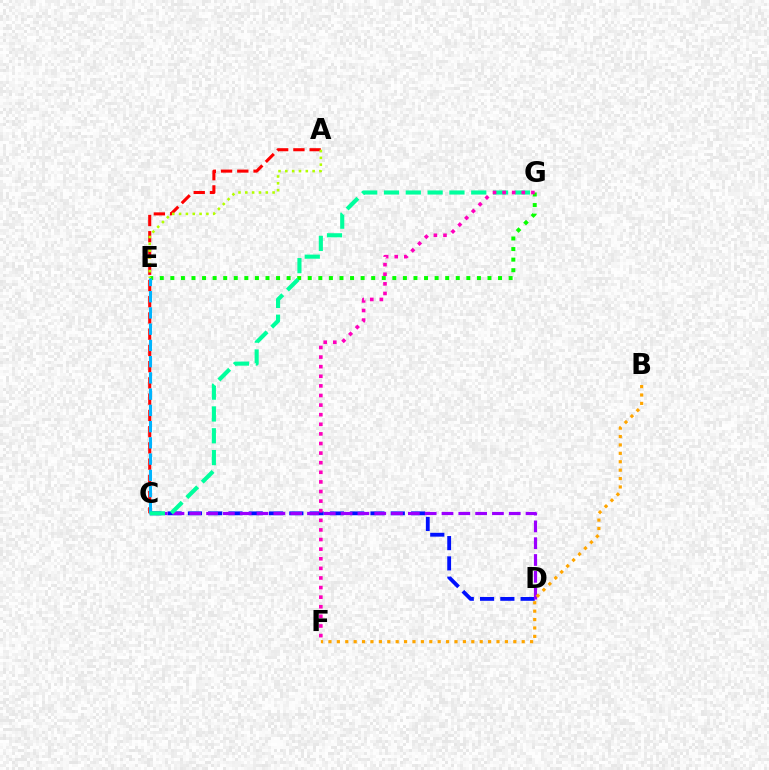{('E', 'G'): [{'color': '#08ff00', 'line_style': 'dotted', 'thickness': 2.87}], ('C', 'D'): [{'color': '#0010ff', 'line_style': 'dashed', 'thickness': 2.76}, {'color': '#9b00ff', 'line_style': 'dashed', 'thickness': 2.28}], ('A', 'C'): [{'color': '#ff0000', 'line_style': 'dashed', 'thickness': 2.21}], ('C', 'E'): [{'color': '#00b5ff', 'line_style': 'dashed', 'thickness': 2.21}], ('A', 'E'): [{'color': '#b3ff00', 'line_style': 'dotted', 'thickness': 1.85}], ('B', 'F'): [{'color': '#ffa500', 'line_style': 'dotted', 'thickness': 2.28}], ('C', 'G'): [{'color': '#00ff9d', 'line_style': 'dashed', 'thickness': 2.96}], ('F', 'G'): [{'color': '#ff00bd', 'line_style': 'dotted', 'thickness': 2.61}]}